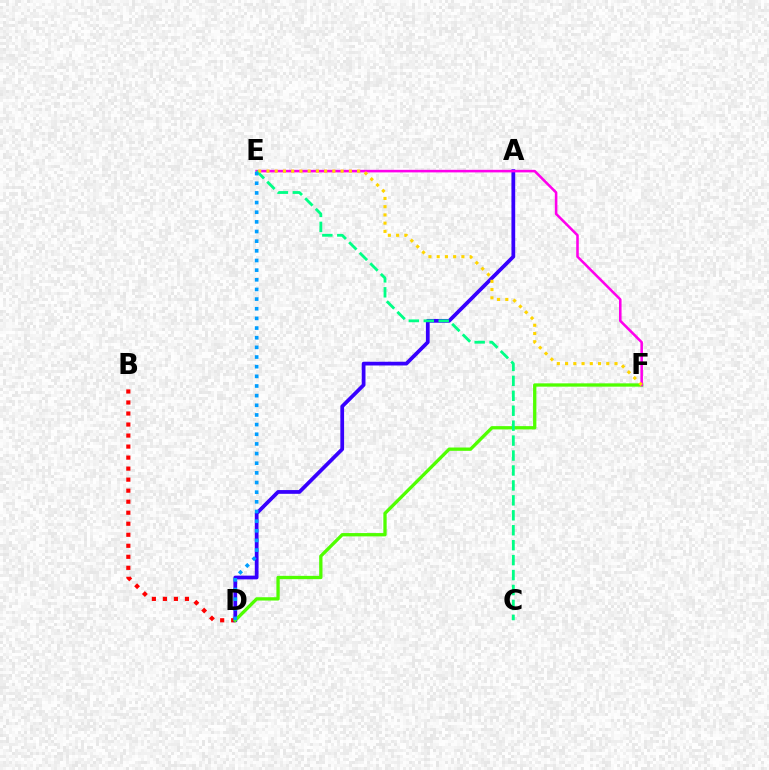{('B', 'D'): [{'color': '#ff0000', 'line_style': 'dotted', 'thickness': 2.99}], ('A', 'D'): [{'color': '#3700ff', 'line_style': 'solid', 'thickness': 2.7}], ('D', 'F'): [{'color': '#4fff00', 'line_style': 'solid', 'thickness': 2.38}], ('E', 'F'): [{'color': '#ff00ed', 'line_style': 'solid', 'thickness': 1.84}, {'color': '#ffd500', 'line_style': 'dotted', 'thickness': 2.24}], ('C', 'E'): [{'color': '#00ff86', 'line_style': 'dashed', 'thickness': 2.03}], ('D', 'E'): [{'color': '#009eff', 'line_style': 'dotted', 'thickness': 2.62}]}